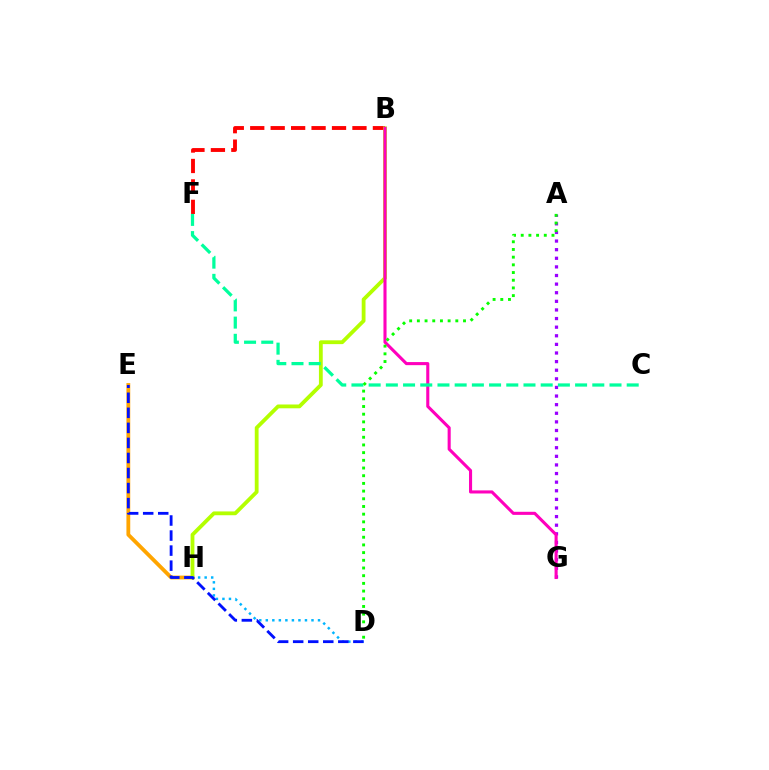{('E', 'H'): [{'color': '#ffa500', 'line_style': 'solid', 'thickness': 2.74}], ('B', 'F'): [{'color': '#ff0000', 'line_style': 'dashed', 'thickness': 2.78}], ('A', 'G'): [{'color': '#9b00ff', 'line_style': 'dotted', 'thickness': 2.34}], ('B', 'H'): [{'color': '#b3ff00', 'line_style': 'solid', 'thickness': 2.74}], ('D', 'H'): [{'color': '#00b5ff', 'line_style': 'dotted', 'thickness': 1.77}], ('B', 'G'): [{'color': '#ff00bd', 'line_style': 'solid', 'thickness': 2.22}], ('C', 'F'): [{'color': '#00ff9d', 'line_style': 'dashed', 'thickness': 2.34}], ('D', 'E'): [{'color': '#0010ff', 'line_style': 'dashed', 'thickness': 2.04}], ('A', 'D'): [{'color': '#08ff00', 'line_style': 'dotted', 'thickness': 2.09}]}